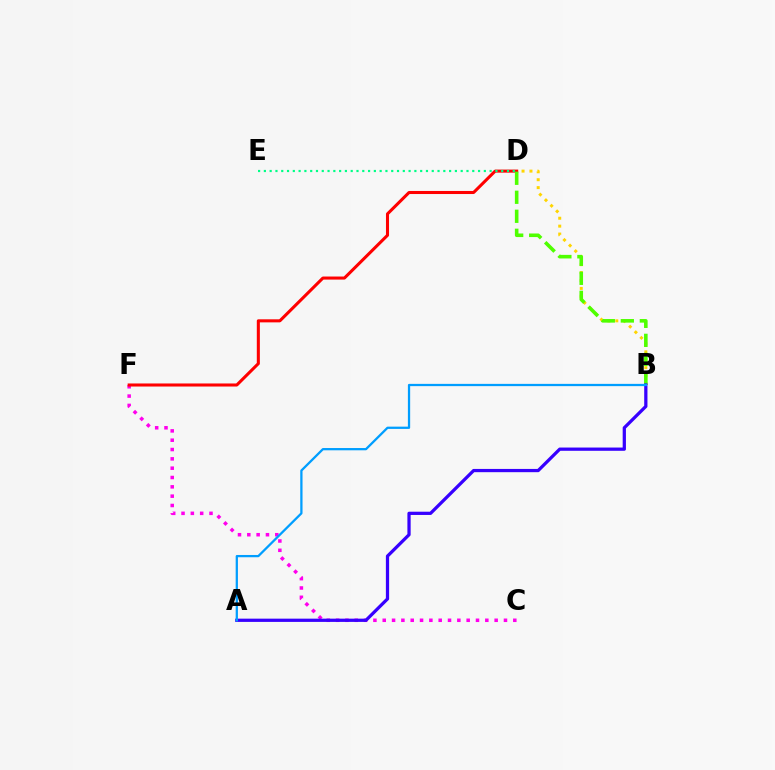{('B', 'D'): [{'color': '#ffd500', 'line_style': 'dotted', 'thickness': 2.15}, {'color': '#4fff00', 'line_style': 'dashed', 'thickness': 2.58}], ('C', 'F'): [{'color': '#ff00ed', 'line_style': 'dotted', 'thickness': 2.53}], ('D', 'F'): [{'color': '#ff0000', 'line_style': 'solid', 'thickness': 2.2}], ('D', 'E'): [{'color': '#00ff86', 'line_style': 'dotted', 'thickness': 1.57}], ('A', 'B'): [{'color': '#3700ff', 'line_style': 'solid', 'thickness': 2.34}, {'color': '#009eff', 'line_style': 'solid', 'thickness': 1.63}]}